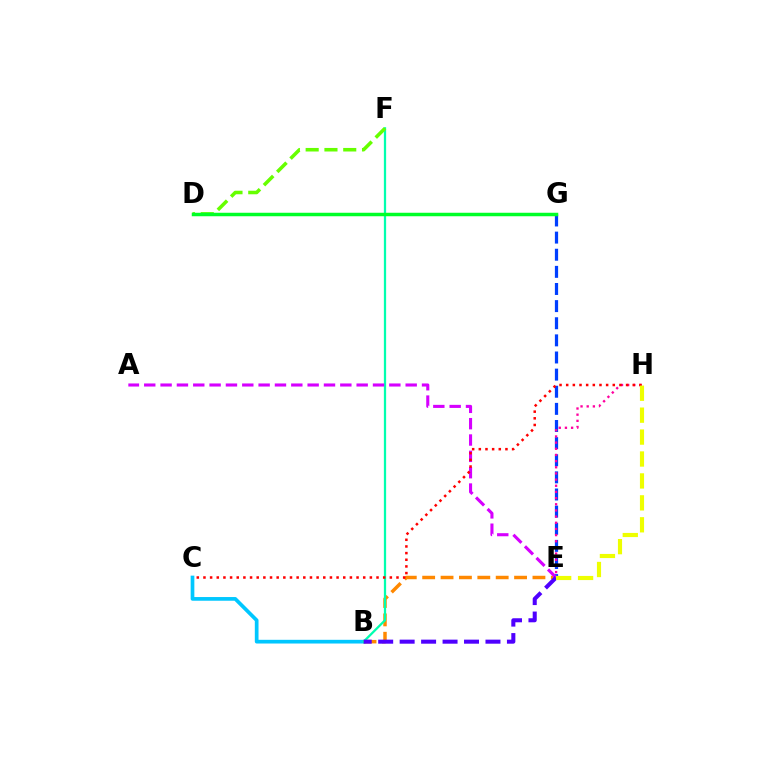{('B', 'C'): [{'color': '#00c7ff', 'line_style': 'solid', 'thickness': 2.67}], ('B', 'E'): [{'color': '#ff8800', 'line_style': 'dashed', 'thickness': 2.5}, {'color': '#4f00ff', 'line_style': 'dashed', 'thickness': 2.91}], ('B', 'F'): [{'color': '#00ffaf', 'line_style': 'solid', 'thickness': 1.63}], ('E', 'G'): [{'color': '#003fff', 'line_style': 'dashed', 'thickness': 2.33}], ('D', 'F'): [{'color': '#66ff00', 'line_style': 'dashed', 'thickness': 2.55}], ('A', 'E'): [{'color': '#d600ff', 'line_style': 'dashed', 'thickness': 2.22}], ('E', 'H'): [{'color': '#ff00a0', 'line_style': 'dotted', 'thickness': 1.68}, {'color': '#eeff00', 'line_style': 'dashed', 'thickness': 2.98}], ('C', 'H'): [{'color': '#ff0000', 'line_style': 'dotted', 'thickness': 1.81}], ('D', 'G'): [{'color': '#00ff27', 'line_style': 'solid', 'thickness': 2.51}]}